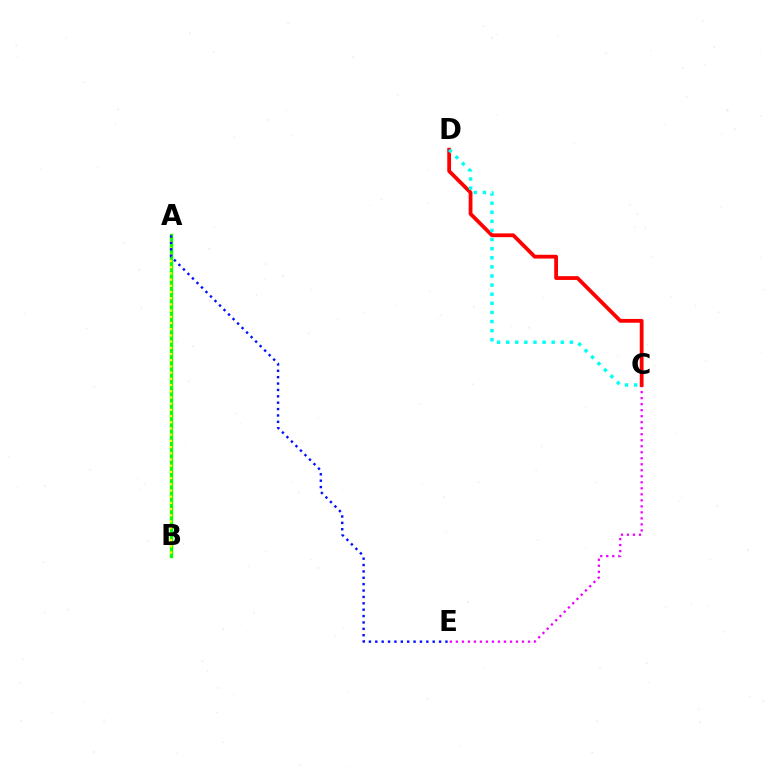{('A', 'B'): [{'color': '#08ff00', 'line_style': 'solid', 'thickness': 2.37}, {'color': '#fcf500', 'line_style': 'dotted', 'thickness': 1.69}], ('A', 'E'): [{'color': '#0010ff', 'line_style': 'dotted', 'thickness': 1.73}], ('C', 'E'): [{'color': '#ee00ff', 'line_style': 'dotted', 'thickness': 1.63}], ('C', 'D'): [{'color': '#ff0000', 'line_style': 'solid', 'thickness': 2.73}, {'color': '#00fff6', 'line_style': 'dotted', 'thickness': 2.47}]}